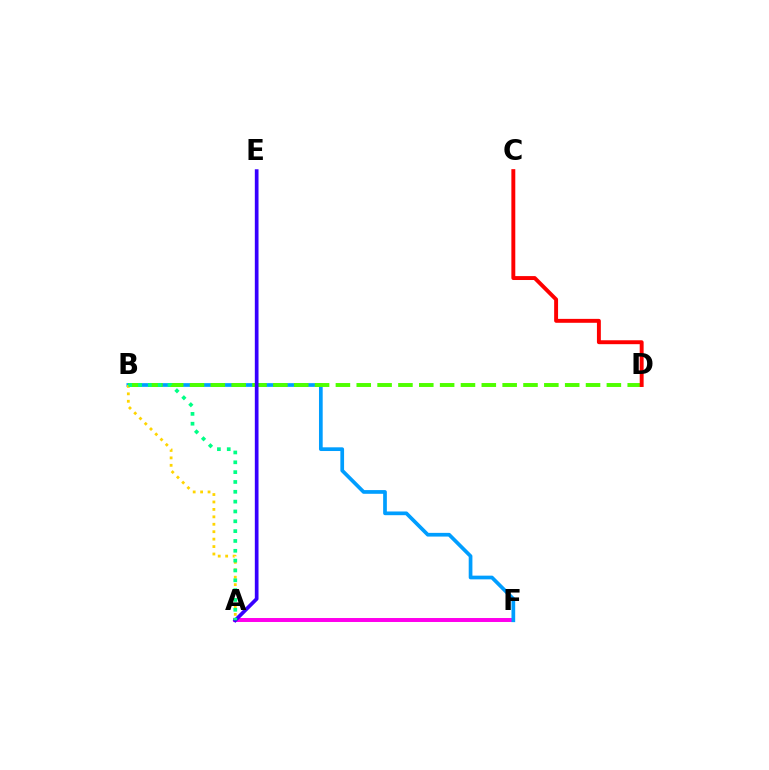{('A', 'F'): [{'color': '#ff00ed', 'line_style': 'solid', 'thickness': 2.86}], ('B', 'F'): [{'color': '#009eff', 'line_style': 'solid', 'thickness': 2.67}], ('B', 'D'): [{'color': '#4fff00', 'line_style': 'dashed', 'thickness': 2.83}], ('A', 'B'): [{'color': '#ffd500', 'line_style': 'dotted', 'thickness': 2.02}, {'color': '#00ff86', 'line_style': 'dotted', 'thickness': 2.67}], ('C', 'D'): [{'color': '#ff0000', 'line_style': 'solid', 'thickness': 2.82}], ('A', 'E'): [{'color': '#3700ff', 'line_style': 'solid', 'thickness': 2.66}]}